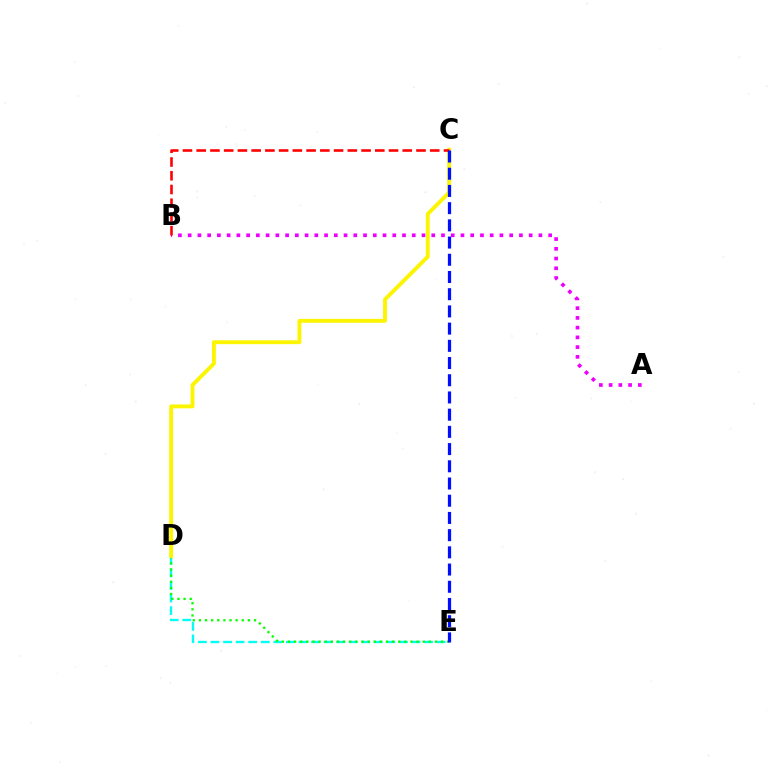{('D', 'E'): [{'color': '#00fff6', 'line_style': 'dashed', 'thickness': 1.71}, {'color': '#08ff00', 'line_style': 'dotted', 'thickness': 1.66}], ('A', 'B'): [{'color': '#ee00ff', 'line_style': 'dotted', 'thickness': 2.65}], ('C', 'D'): [{'color': '#fcf500', 'line_style': 'solid', 'thickness': 2.79}], ('B', 'C'): [{'color': '#ff0000', 'line_style': 'dashed', 'thickness': 1.87}], ('C', 'E'): [{'color': '#0010ff', 'line_style': 'dashed', 'thickness': 2.34}]}